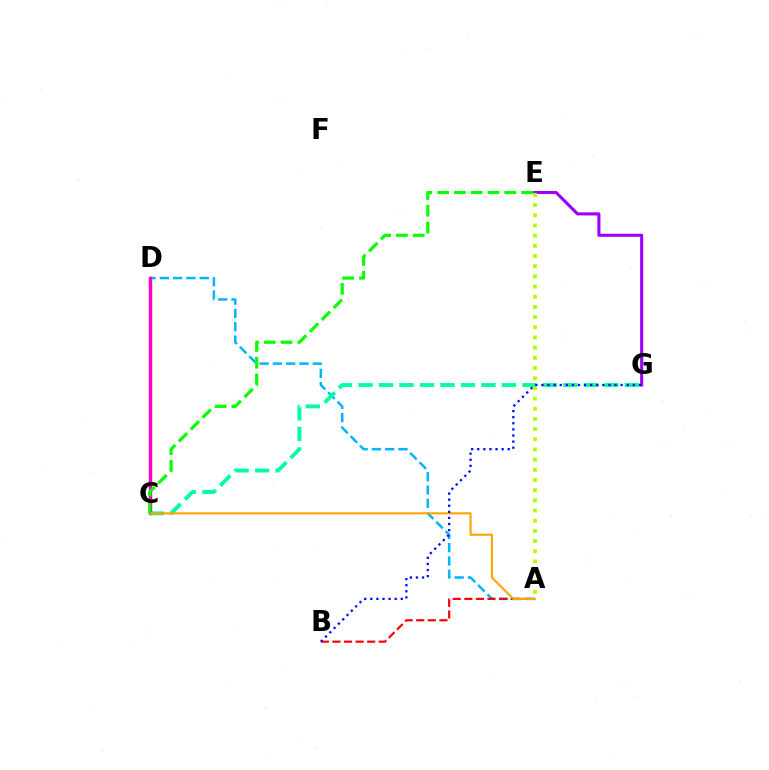{('A', 'D'): [{'color': '#00b5ff', 'line_style': 'dashed', 'thickness': 1.81}], ('C', 'D'): [{'color': '#ff00bd', 'line_style': 'solid', 'thickness': 2.48}], ('A', 'B'): [{'color': '#ff0000', 'line_style': 'dashed', 'thickness': 1.57}], ('E', 'G'): [{'color': '#9b00ff', 'line_style': 'solid', 'thickness': 2.22}], ('C', 'G'): [{'color': '#00ff9d', 'line_style': 'dashed', 'thickness': 2.78}], ('A', 'C'): [{'color': '#ffa500', 'line_style': 'solid', 'thickness': 1.54}], ('B', 'G'): [{'color': '#0010ff', 'line_style': 'dotted', 'thickness': 1.66}], ('C', 'E'): [{'color': '#08ff00', 'line_style': 'dashed', 'thickness': 2.28}], ('A', 'E'): [{'color': '#b3ff00', 'line_style': 'dotted', 'thickness': 2.77}]}